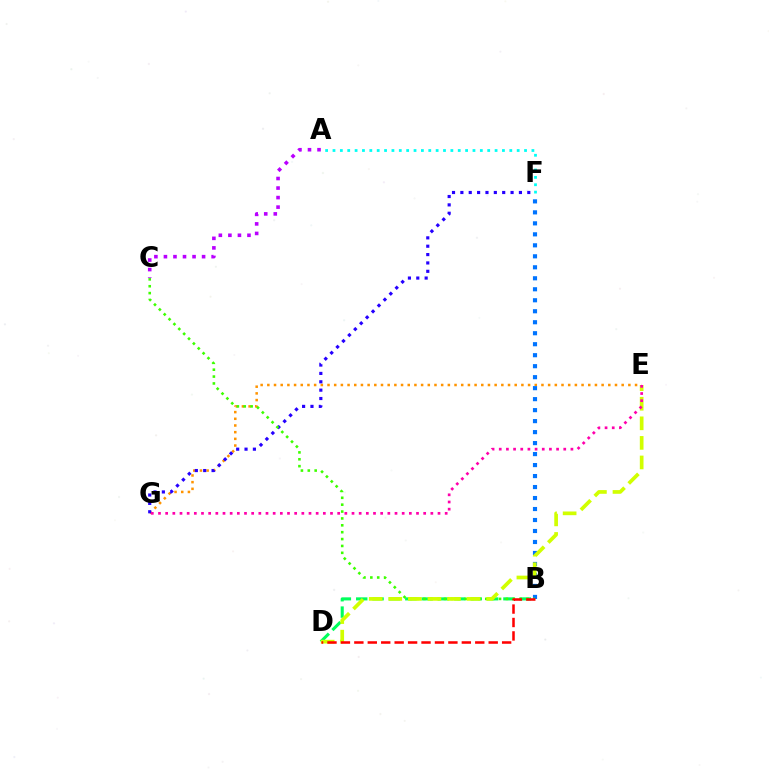{('E', 'G'): [{'color': '#ff9400', 'line_style': 'dotted', 'thickness': 1.82}, {'color': '#ff00ac', 'line_style': 'dotted', 'thickness': 1.95}], ('B', 'F'): [{'color': '#0074ff', 'line_style': 'dotted', 'thickness': 2.99}], ('F', 'G'): [{'color': '#2500ff', 'line_style': 'dotted', 'thickness': 2.27}], ('B', 'D'): [{'color': '#00ff5c', 'line_style': 'dashed', 'thickness': 2.22}, {'color': '#ff0000', 'line_style': 'dashed', 'thickness': 1.83}], ('B', 'C'): [{'color': '#3dff00', 'line_style': 'dotted', 'thickness': 1.87}], ('D', 'E'): [{'color': '#d1ff00', 'line_style': 'dashed', 'thickness': 2.66}], ('A', 'F'): [{'color': '#00fff6', 'line_style': 'dotted', 'thickness': 2.0}], ('A', 'C'): [{'color': '#b900ff', 'line_style': 'dotted', 'thickness': 2.59}]}